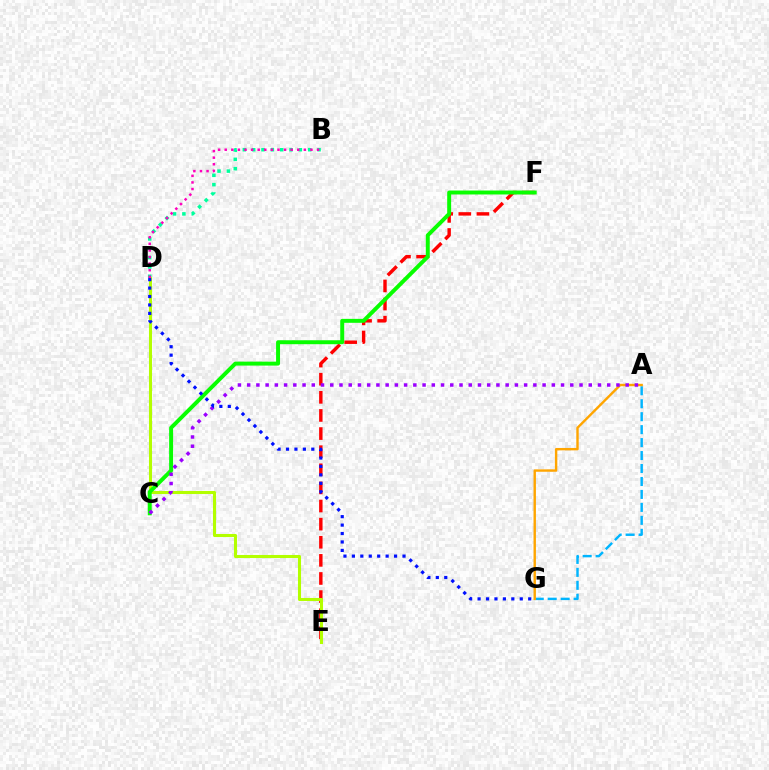{('E', 'F'): [{'color': '#ff0000', 'line_style': 'dashed', 'thickness': 2.46}], ('B', 'D'): [{'color': '#00ff9d', 'line_style': 'dotted', 'thickness': 2.54}, {'color': '#ff00bd', 'line_style': 'dotted', 'thickness': 1.79}], ('A', 'G'): [{'color': '#00b5ff', 'line_style': 'dashed', 'thickness': 1.76}, {'color': '#ffa500', 'line_style': 'solid', 'thickness': 1.73}], ('D', 'E'): [{'color': '#b3ff00', 'line_style': 'solid', 'thickness': 2.2}], ('C', 'F'): [{'color': '#08ff00', 'line_style': 'solid', 'thickness': 2.84}], ('A', 'C'): [{'color': '#9b00ff', 'line_style': 'dotted', 'thickness': 2.51}], ('D', 'G'): [{'color': '#0010ff', 'line_style': 'dotted', 'thickness': 2.29}]}